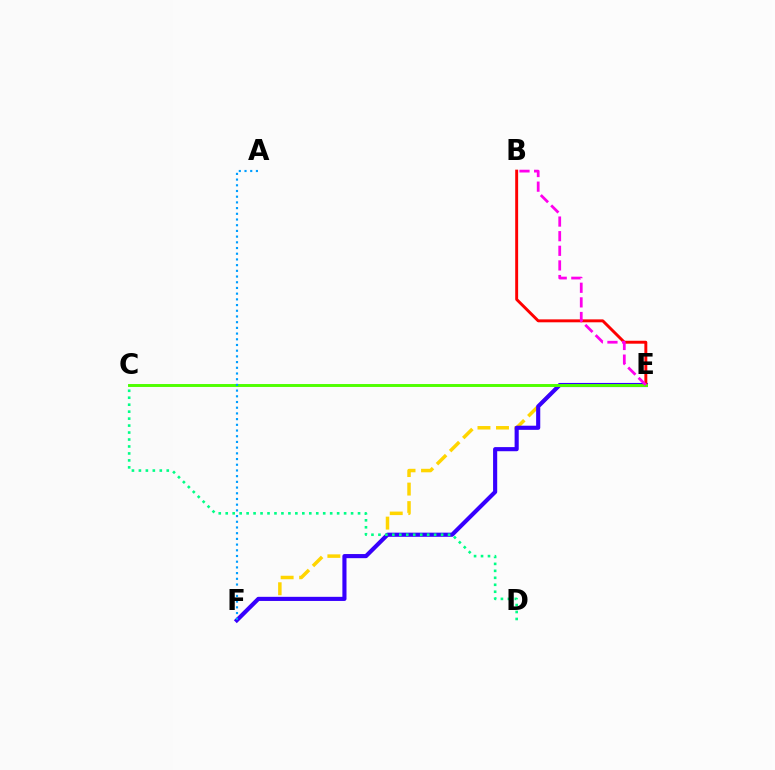{('E', 'F'): [{'color': '#ffd500', 'line_style': 'dashed', 'thickness': 2.52}, {'color': '#3700ff', 'line_style': 'solid', 'thickness': 2.97}], ('B', 'E'): [{'color': '#ff0000', 'line_style': 'solid', 'thickness': 2.11}, {'color': '#ff00ed', 'line_style': 'dashed', 'thickness': 1.99}], ('C', 'E'): [{'color': '#4fff00', 'line_style': 'solid', 'thickness': 2.11}], ('C', 'D'): [{'color': '#00ff86', 'line_style': 'dotted', 'thickness': 1.89}], ('A', 'F'): [{'color': '#009eff', 'line_style': 'dotted', 'thickness': 1.55}]}